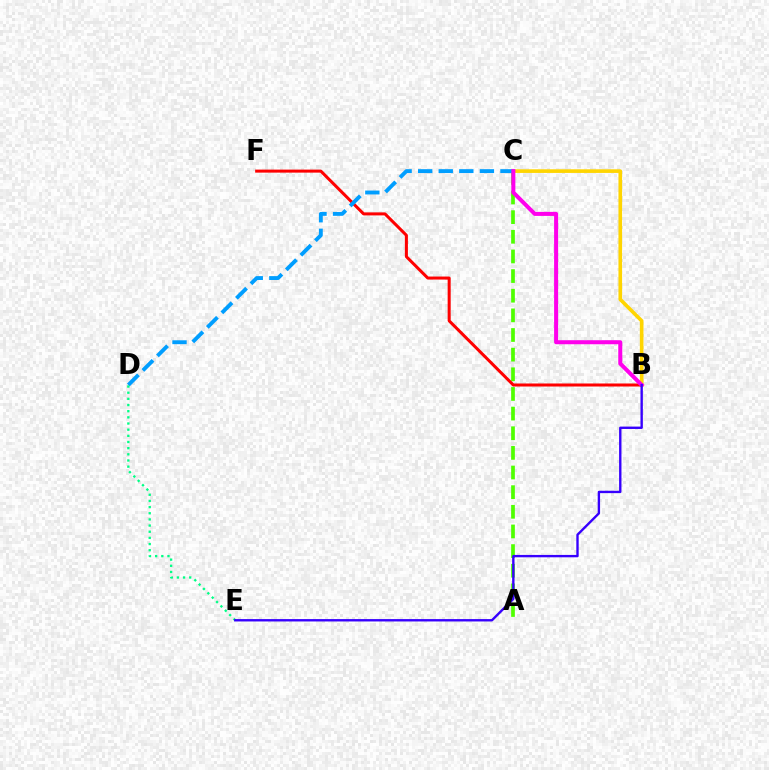{('B', 'C'): [{'color': '#ffd500', 'line_style': 'solid', 'thickness': 2.62}, {'color': '#ff00ed', 'line_style': 'solid', 'thickness': 2.9}], ('A', 'C'): [{'color': '#4fff00', 'line_style': 'dashed', 'thickness': 2.67}], ('B', 'F'): [{'color': '#ff0000', 'line_style': 'solid', 'thickness': 2.18}], ('C', 'D'): [{'color': '#009eff', 'line_style': 'dashed', 'thickness': 2.79}], ('D', 'E'): [{'color': '#00ff86', 'line_style': 'dotted', 'thickness': 1.67}], ('B', 'E'): [{'color': '#3700ff', 'line_style': 'solid', 'thickness': 1.71}]}